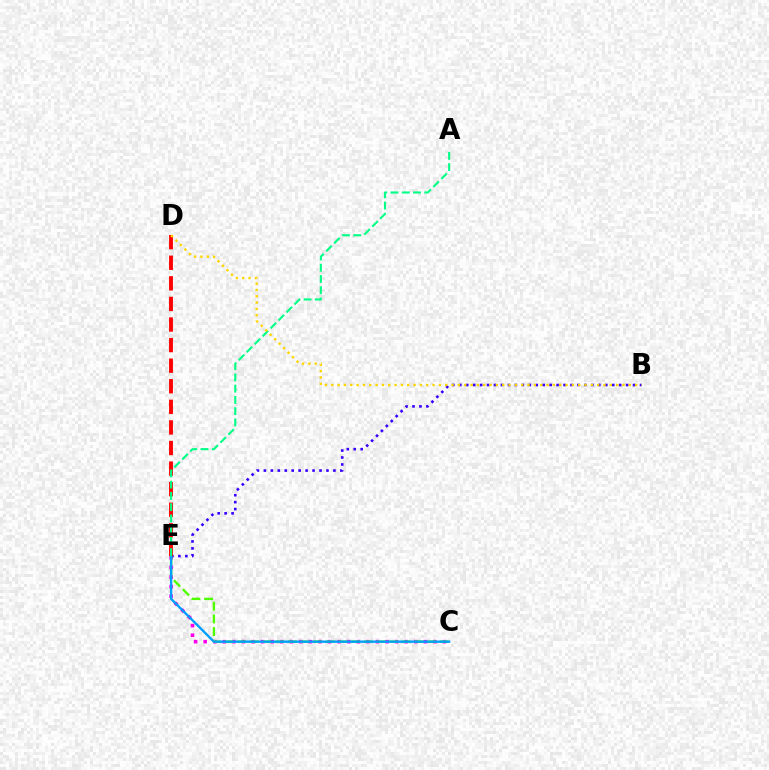{('C', 'E'): [{'color': '#ff00ed', 'line_style': 'dotted', 'thickness': 2.6}, {'color': '#4fff00', 'line_style': 'dashed', 'thickness': 1.72}, {'color': '#009eff', 'line_style': 'solid', 'thickness': 1.69}], ('B', 'E'): [{'color': '#3700ff', 'line_style': 'dotted', 'thickness': 1.89}], ('D', 'E'): [{'color': '#ff0000', 'line_style': 'dashed', 'thickness': 2.8}], ('A', 'E'): [{'color': '#00ff86', 'line_style': 'dashed', 'thickness': 1.53}], ('B', 'D'): [{'color': '#ffd500', 'line_style': 'dotted', 'thickness': 1.72}]}